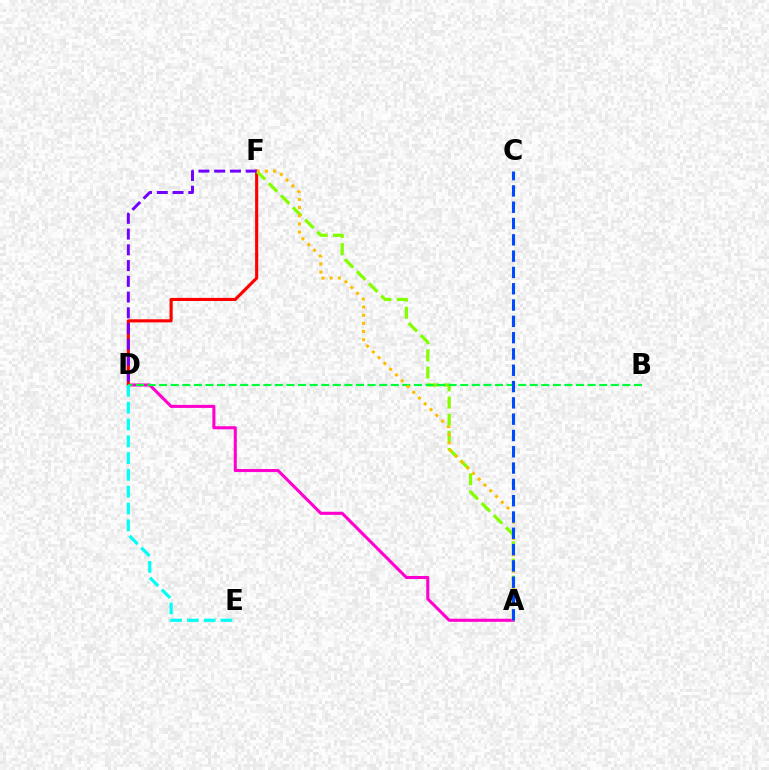{('A', 'D'): [{'color': '#ff00cf', 'line_style': 'solid', 'thickness': 2.2}], ('D', 'F'): [{'color': '#ff0000', 'line_style': 'solid', 'thickness': 2.24}, {'color': '#7200ff', 'line_style': 'dashed', 'thickness': 2.14}], ('A', 'F'): [{'color': '#84ff00', 'line_style': 'dashed', 'thickness': 2.33}, {'color': '#ffbd00', 'line_style': 'dotted', 'thickness': 2.21}], ('B', 'D'): [{'color': '#00ff39', 'line_style': 'dashed', 'thickness': 1.57}], ('A', 'C'): [{'color': '#004bff', 'line_style': 'dashed', 'thickness': 2.21}], ('D', 'E'): [{'color': '#00fff6', 'line_style': 'dashed', 'thickness': 2.28}]}